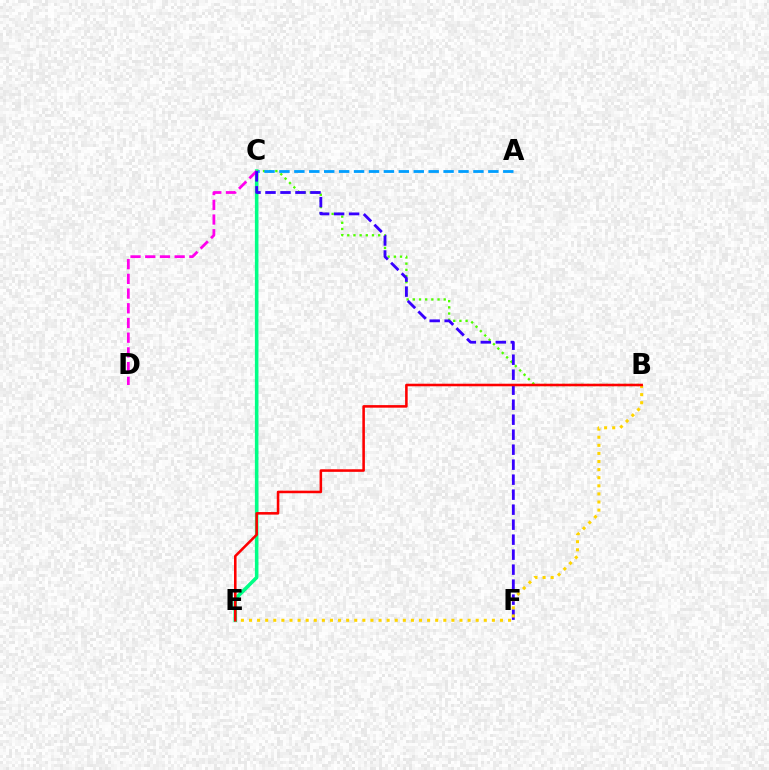{('C', 'E'): [{'color': '#00ff86', 'line_style': 'solid', 'thickness': 2.57}], ('B', 'C'): [{'color': '#4fff00', 'line_style': 'dotted', 'thickness': 1.68}], ('C', 'D'): [{'color': '#ff00ed', 'line_style': 'dashed', 'thickness': 2.0}], ('A', 'C'): [{'color': '#009eff', 'line_style': 'dashed', 'thickness': 2.03}], ('C', 'F'): [{'color': '#3700ff', 'line_style': 'dashed', 'thickness': 2.04}], ('B', 'E'): [{'color': '#ffd500', 'line_style': 'dotted', 'thickness': 2.2}, {'color': '#ff0000', 'line_style': 'solid', 'thickness': 1.85}]}